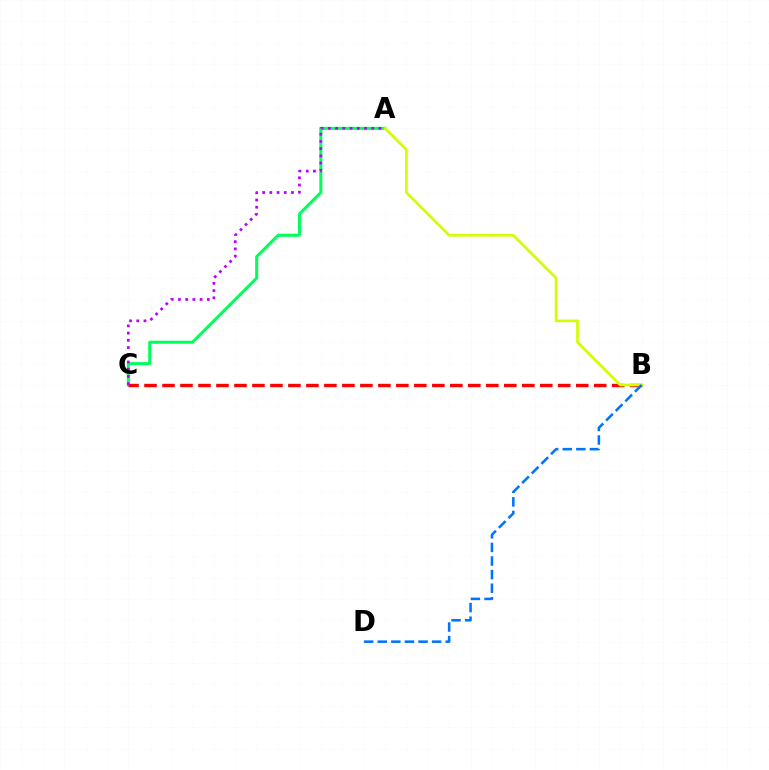{('A', 'C'): [{'color': '#00ff5c', 'line_style': 'solid', 'thickness': 2.16}, {'color': '#b900ff', 'line_style': 'dotted', 'thickness': 1.96}], ('B', 'C'): [{'color': '#ff0000', 'line_style': 'dashed', 'thickness': 2.44}], ('A', 'B'): [{'color': '#d1ff00', 'line_style': 'solid', 'thickness': 1.94}], ('B', 'D'): [{'color': '#0074ff', 'line_style': 'dashed', 'thickness': 1.85}]}